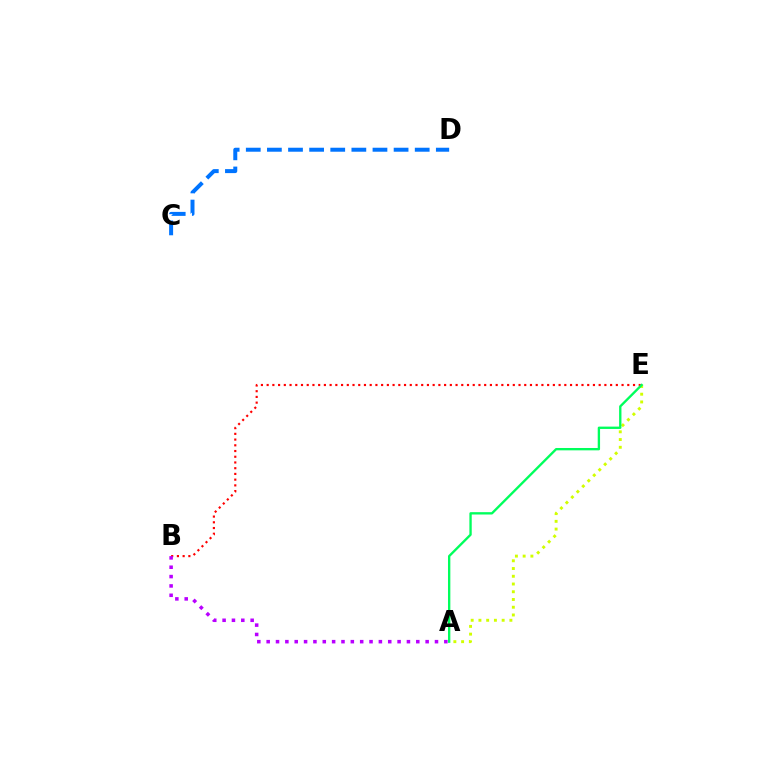{('A', 'E'): [{'color': '#d1ff00', 'line_style': 'dotted', 'thickness': 2.1}, {'color': '#00ff5c', 'line_style': 'solid', 'thickness': 1.69}], ('B', 'E'): [{'color': '#ff0000', 'line_style': 'dotted', 'thickness': 1.56}], ('A', 'B'): [{'color': '#b900ff', 'line_style': 'dotted', 'thickness': 2.54}], ('C', 'D'): [{'color': '#0074ff', 'line_style': 'dashed', 'thickness': 2.87}]}